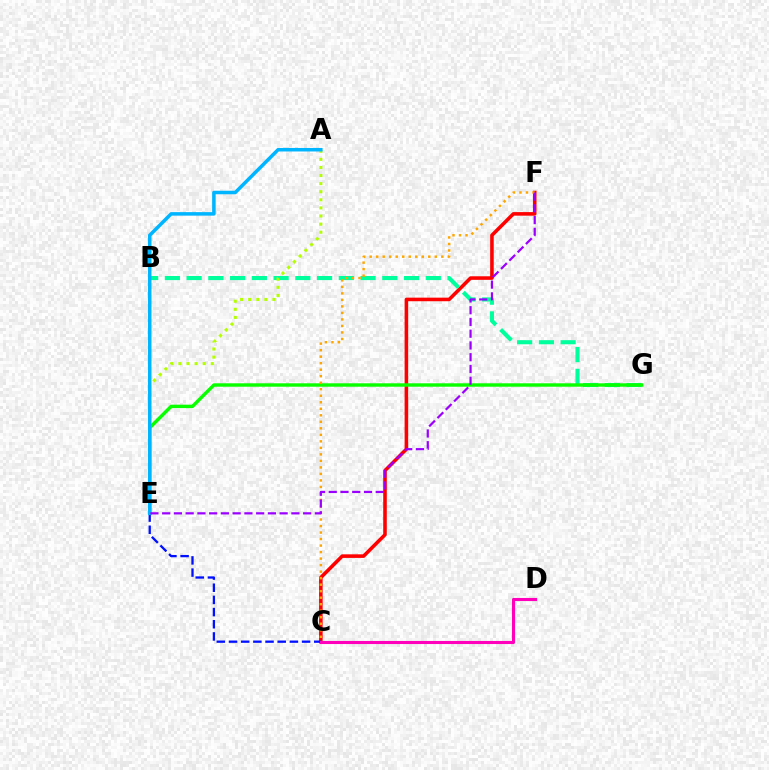{('C', 'F'): [{'color': '#ff0000', 'line_style': 'solid', 'thickness': 2.57}, {'color': '#ffa500', 'line_style': 'dotted', 'thickness': 1.77}], ('C', 'E'): [{'color': '#0010ff', 'line_style': 'dashed', 'thickness': 1.65}], ('B', 'G'): [{'color': '#00ff9d', 'line_style': 'dashed', 'thickness': 2.95}], ('E', 'G'): [{'color': '#08ff00', 'line_style': 'solid', 'thickness': 2.47}], ('C', 'D'): [{'color': '#ff00bd', 'line_style': 'solid', 'thickness': 2.22}], ('A', 'E'): [{'color': '#b3ff00', 'line_style': 'dotted', 'thickness': 2.2}, {'color': '#00b5ff', 'line_style': 'solid', 'thickness': 2.53}], ('E', 'F'): [{'color': '#9b00ff', 'line_style': 'dashed', 'thickness': 1.6}]}